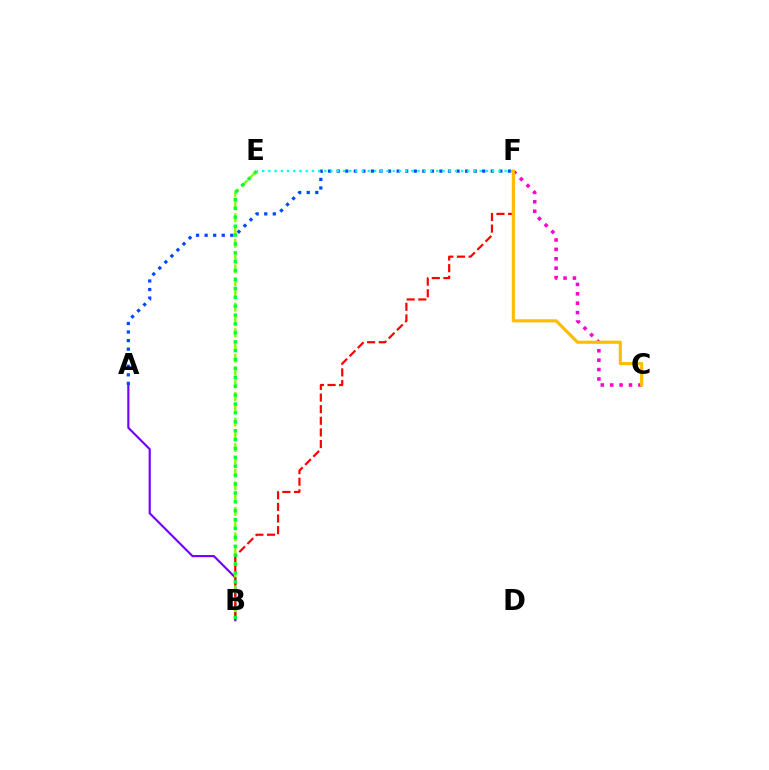{('C', 'F'): [{'color': '#ff00cf', 'line_style': 'dotted', 'thickness': 2.55}, {'color': '#ffbd00', 'line_style': 'solid', 'thickness': 2.26}], ('A', 'B'): [{'color': '#7200ff', 'line_style': 'solid', 'thickness': 1.55}], ('B', 'E'): [{'color': '#84ff00', 'line_style': 'dashed', 'thickness': 1.73}, {'color': '#00ff39', 'line_style': 'dotted', 'thickness': 2.42}], ('A', 'F'): [{'color': '#004bff', 'line_style': 'dotted', 'thickness': 2.33}], ('B', 'F'): [{'color': '#ff0000', 'line_style': 'dashed', 'thickness': 1.58}], ('E', 'F'): [{'color': '#00fff6', 'line_style': 'dotted', 'thickness': 1.69}]}